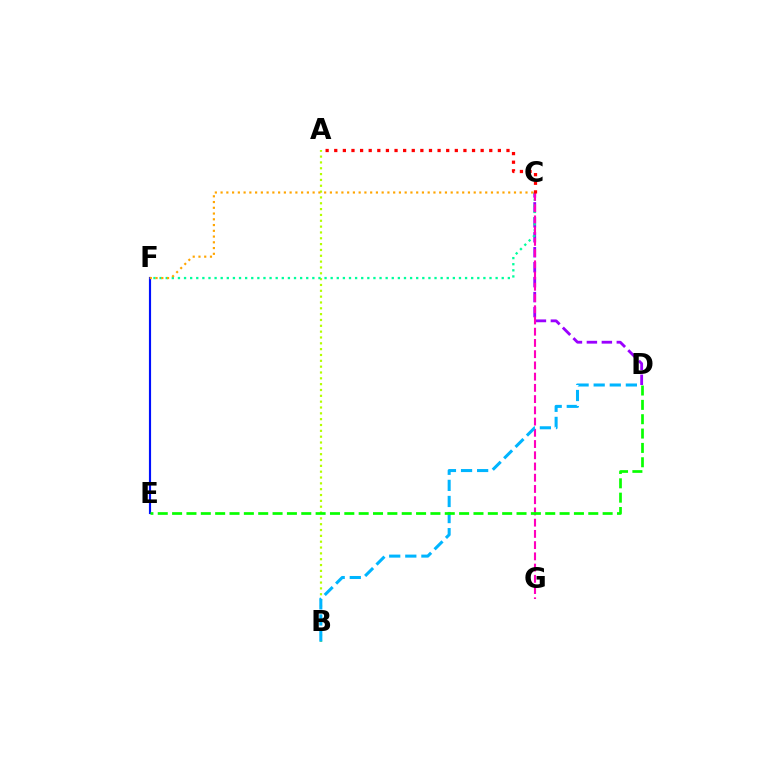{('C', 'D'): [{'color': '#9b00ff', 'line_style': 'dashed', 'thickness': 2.03}], ('A', 'B'): [{'color': '#b3ff00', 'line_style': 'dotted', 'thickness': 1.59}], ('C', 'F'): [{'color': '#00ff9d', 'line_style': 'dotted', 'thickness': 1.66}, {'color': '#ffa500', 'line_style': 'dotted', 'thickness': 1.56}], ('C', 'G'): [{'color': '#ff00bd', 'line_style': 'dashed', 'thickness': 1.53}], ('A', 'C'): [{'color': '#ff0000', 'line_style': 'dotted', 'thickness': 2.34}], ('E', 'F'): [{'color': '#0010ff', 'line_style': 'solid', 'thickness': 1.55}], ('B', 'D'): [{'color': '#00b5ff', 'line_style': 'dashed', 'thickness': 2.19}], ('D', 'E'): [{'color': '#08ff00', 'line_style': 'dashed', 'thickness': 1.95}]}